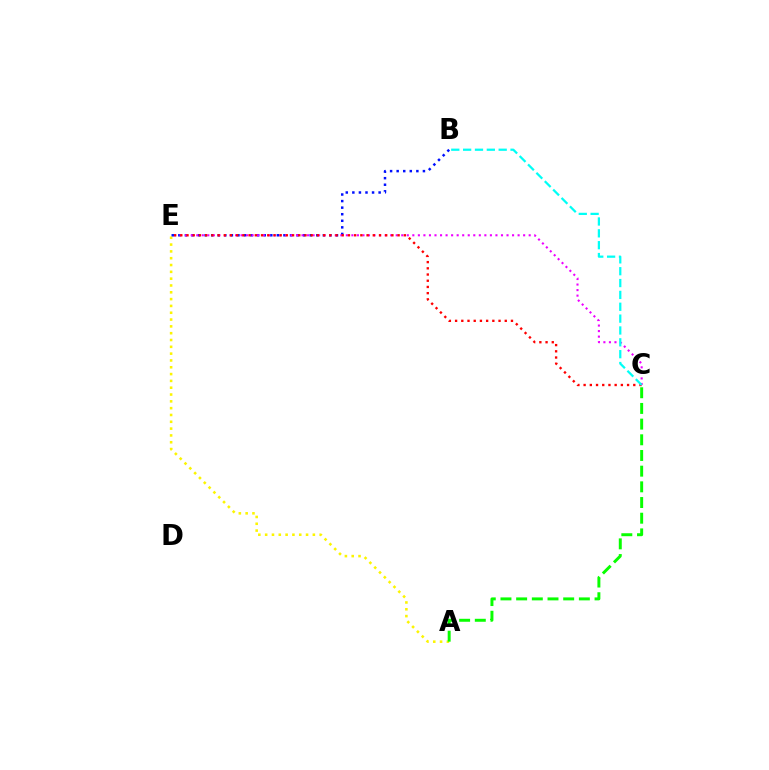{('A', 'E'): [{'color': '#fcf500', 'line_style': 'dotted', 'thickness': 1.85}], ('B', 'E'): [{'color': '#0010ff', 'line_style': 'dotted', 'thickness': 1.78}], ('C', 'E'): [{'color': '#ee00ff', 'line_style': 'dotted', 'thickness': 1.51}, {'color': '#ff0000', 'line_style': 'dotted', 'thickness': 1.69}], ('A', 'C'): [{'color': '#08ff00', 'line_style': 'dashed', 'thickness': 2.13}], ('B', 'C'): [{'color': '#00fff6', 'line_style': 'dashed', 'thickness': 1.61}]}